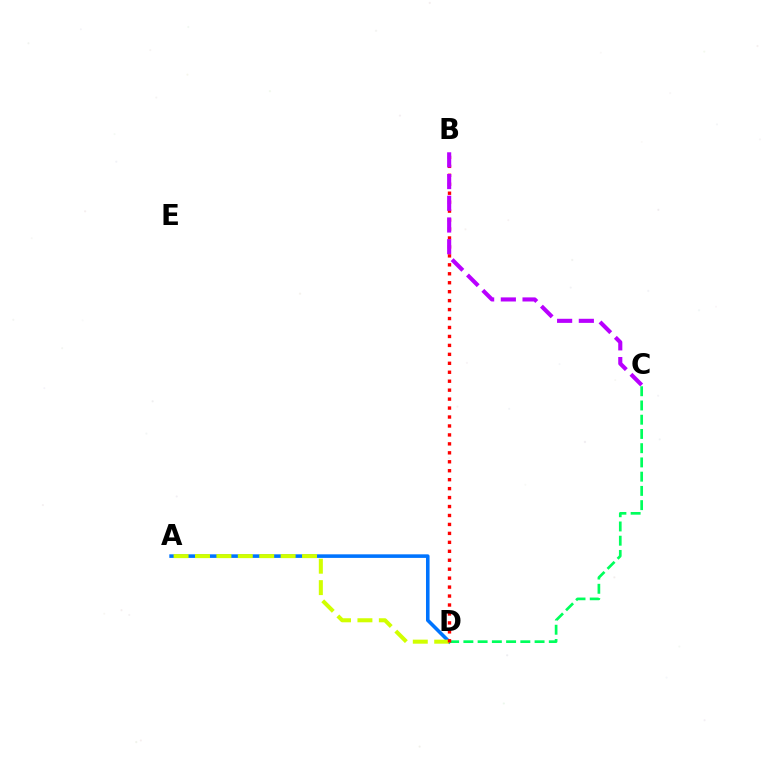{('A', 'D'): [{'color': '#0074ff', 'line_style': 'solid', 'thickness': 2.57}, {'color': '#d1ff00', 'line_style': 'dashed', 'thickness': 2.91}], ('C', 'D'): [{'color': '#00ff5c', 'line_style': 'dashed', 'thickness': 1.93}], ('B', 'D'): [{'color': '#ff0000', 'line_style': 'dotted', 'thickness': 2.43}], ('B', 'C'): [{'color': '#b900ff', 'line_style': 'dashed', 'thickness': 2.95}]}